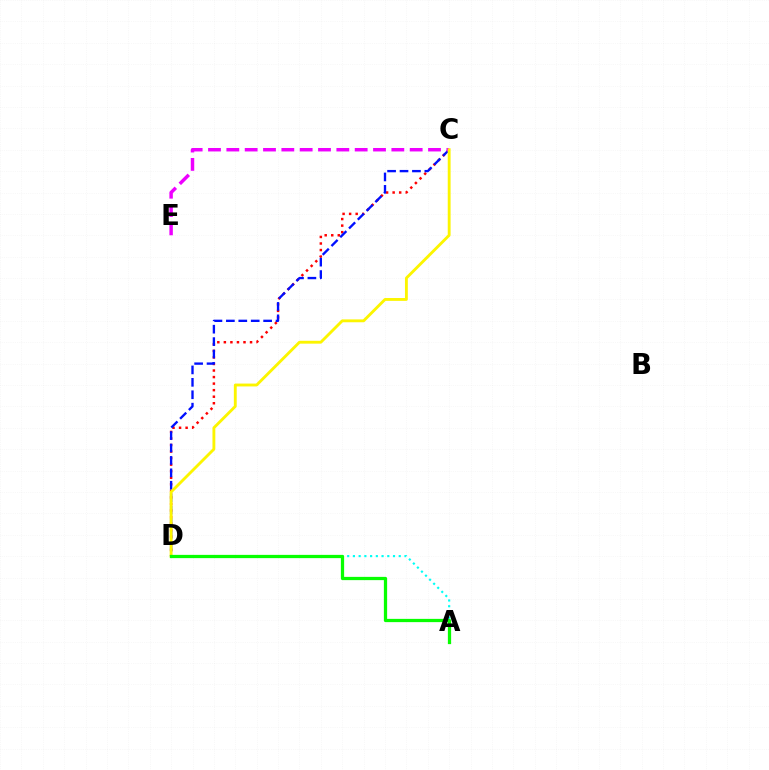{('C', 'D'): [{'color': '#ff0000', 'line_style': 'dotted', 'thickness': 1.78}, {'color': '#0010ff', 'line_style': 'dashed', 'thickness': 1.69}, {'color': '#fcf500', 'line_style': 'solid', 'thickness': 2.06}], ('C', 'E'): [{'color': '#ee00ff', 'line_style': 'dashed', 'thickness': 2.49}], ('A', 'D'): [{'color': '#00fff6', 'line_style': 'dotted', 'thickness': 1.56}, {'color': '#08ff00', 'line_style': 'solid', 'thickness': 2.34}]}